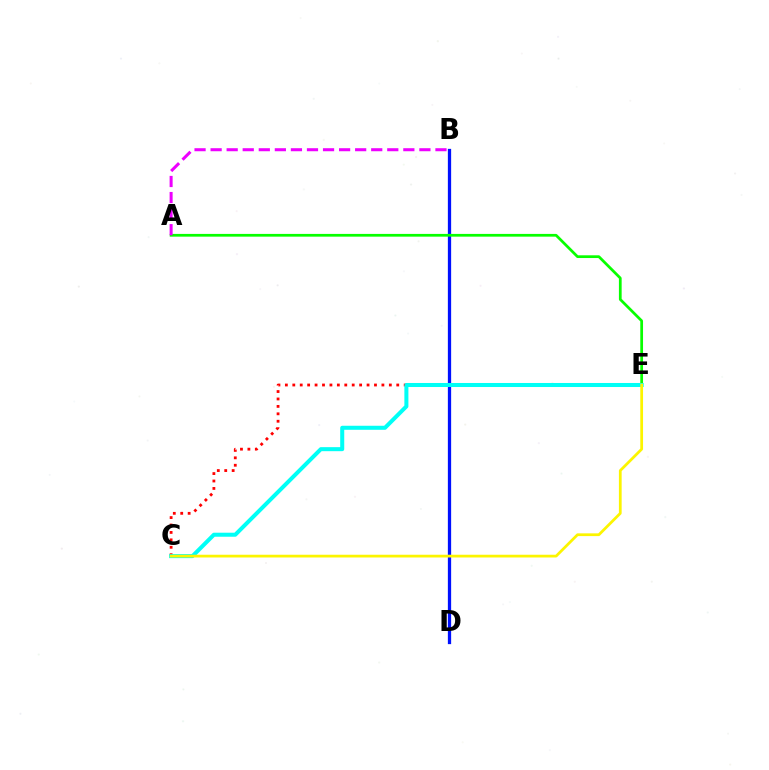{('B', 'D'): [{'color': '#0010ff', 'line_style': 'solid', 'thickness': 2.36}], ('C', 'E'): [{'color': '#ff0000', 'line_style': 'dotted', 'thickness': 2.02}, {'color': '#00fff6', 'line_style': 'solid', 'thickness': 2.9}, {'color': '#fcf500', 'line_style': 'solid', 'thickness': 1.98}], ('A', 'E'): [{'color': '#08ff00', 'line_style': 'solid', 'thickness': 1.97}], ('A', 'B'): [{'color': '#ee00ff', 'line_style': 'dashed', 'thickness': 2.18}]}